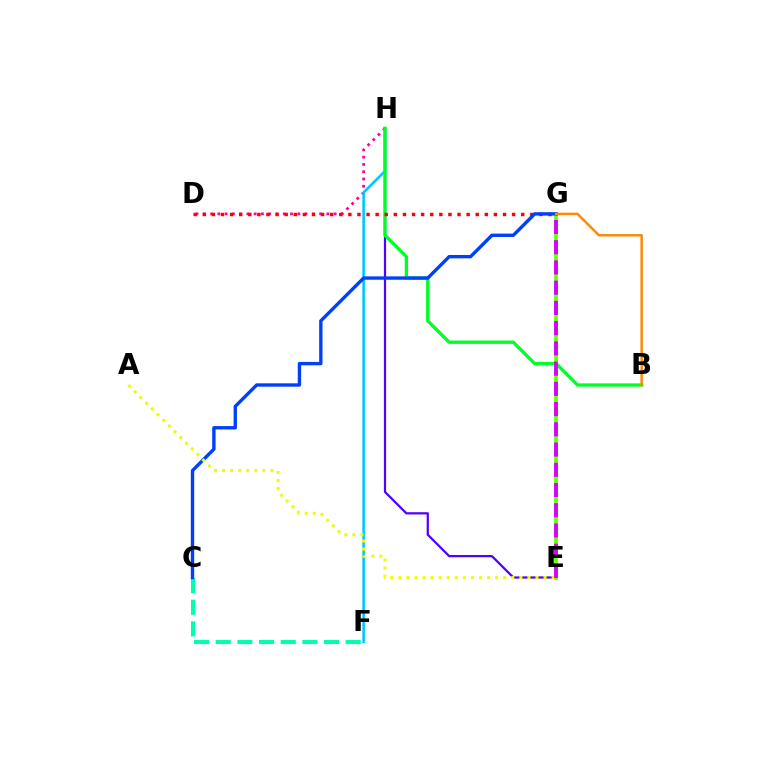{('E', 'H'): [{'color': '#4f00ff', 'line_style': 'solid', 'thickness': 1.6}], ('D', 'H'): [{'color': '#ff00a0', 'line_style': 'dotted', 'thickness': 1.97}], ('C', 'F'): [{'color': '#00ffaf', 'line_style': 'dashed', 'thickness': 2.94}], ('F', 'H'): [{'color': '#00c7ff', 'line_style': 'solid', 'thickness': 1.87}], ('B', 'H'): [{'color': '#00ff27', 'line_style': 'solid', 'thickness': 2.4}], ('E', 'G'): [{'color': '#66ff00', 'line_style': 'solid', 'thickness': 2.7}, {'color': '#d600ff', 'line_style': 'dashed', 'thickness': 2.75}], ('D', 'G'): [{'color': '#ff0000', 'line_style': 'dotted', 'thickness': 2.47}], ('C', 'G'): [{'color': '#003fff', 'line_style': 'solid', 'thickness': 2.42}], ('A', 'E'): [{'color': '#eeff00', 'line_style': 'dotted', 'thickness': 2.19}], ('B', 'G'): [{'color': '#ff8800', 'line_style': 'solid', 'thickness': 1.76}]}